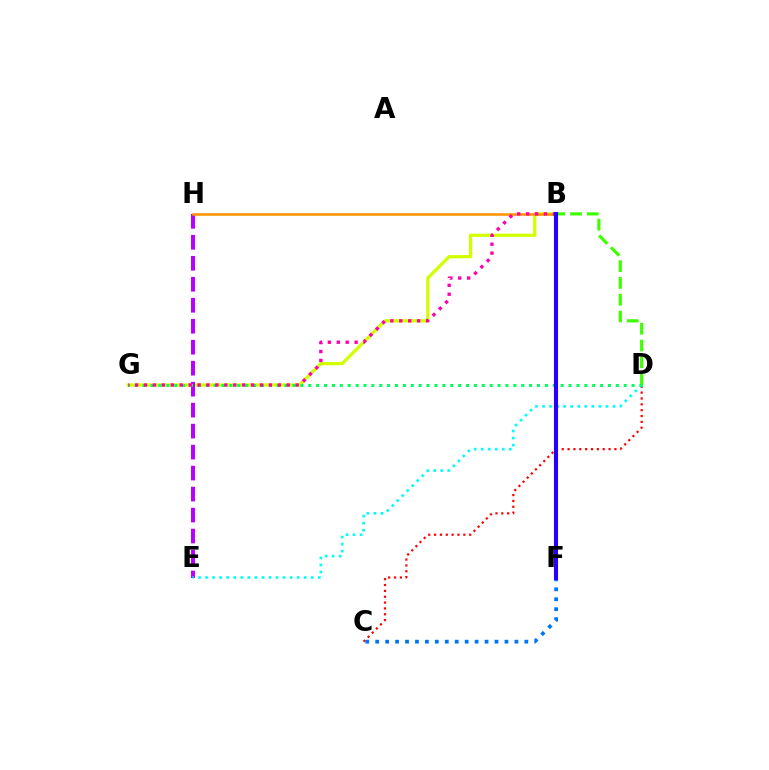{('B', 'G'): [{'color': '#d1ff00', 'line_style': 'solid', 'thickness': 2.33}, {'color': '#ff00ac', 'line_style': 'dotted', 'thickness': 2.42}], ('E', 'H'): [{'color': '#b900ff', 'line_style': 'dashed', 'thickness': 2.85}], ('B', 'D'): [{'color': '#3dff00', 'line_style': 'dashed', 'thickness': 2.28}], ('B', 'H'): [{'color': '#ff9400', 'line_style': 'solid', 'thickness': 1.84}], ('C', 'D'): [{'color': '#ff0000', 'line_style': 'dotted', 'thickness': 1.59}], ('D', 'E'): [{'color': '#00fff6', 'line_style': 'dotted', 'thickness': 1.91}], ('D', 'G'): [{'color': '#00ff5c', 'line_style': 'dotted', 'thickness': 2.14}], ('C', 'F'): [{'color': '#0074ff', 'line_style': 'dotted', 'thickness': 2.7}], ('B', 'F'): [{'color': '#2500ff', 'line_style': 'solid', 'thickness': 2.93}]}